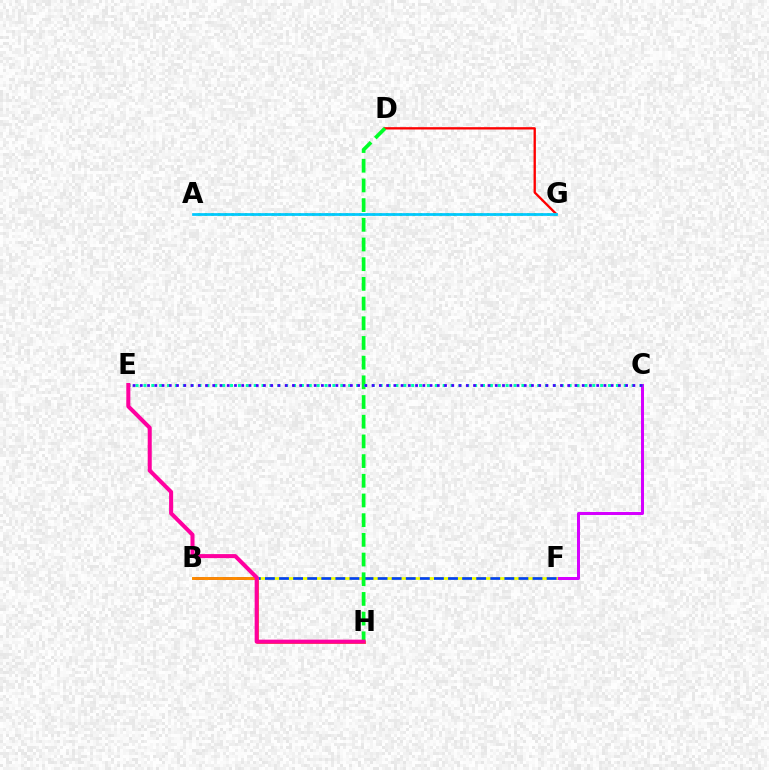{('D', 'G'): [{'color': '#ff0000', 'line_style': 'solid', 'thickness': 1.68}], ('A', 'G'): [{'color': '#66ff00', 'line_style': 'dotted', 'thickness': 1.83}, {'color': '#00c7ff', 'line_style': 'solid', 'thickness': 1.97}], ('C', 'F'): [{'color': '#d600ff', 'line_style': 'solid', 'thickness': 2.17}], ('B', 'F'): [{'color': '#eeff00', 'line_style': 'solid', 'thickness': 1.96}, {'color': '#003fff', 'line_style': 'dashed', 'thickness': 1.91}], ('D', 'H'): [{'color': '#00ff27', 'line_style': 'dashed', 'thickness': 2.67}], ('C', 'E'): [{'color': '#00ffaf', 'line_style': 'dotted', 'thickness': 2.14}, {'color': '#4f00ff', 'line_style': 'dotted', 'thickness': 1.97}], ('B', 'H'): [{'color': '#ff8800', 'line_style': 'solid', 'thickness': 2.08}], ('E', 'H'): [{'color': '#ff00a0', 'line_style': 'solid', 'thickness': 2.91}]}